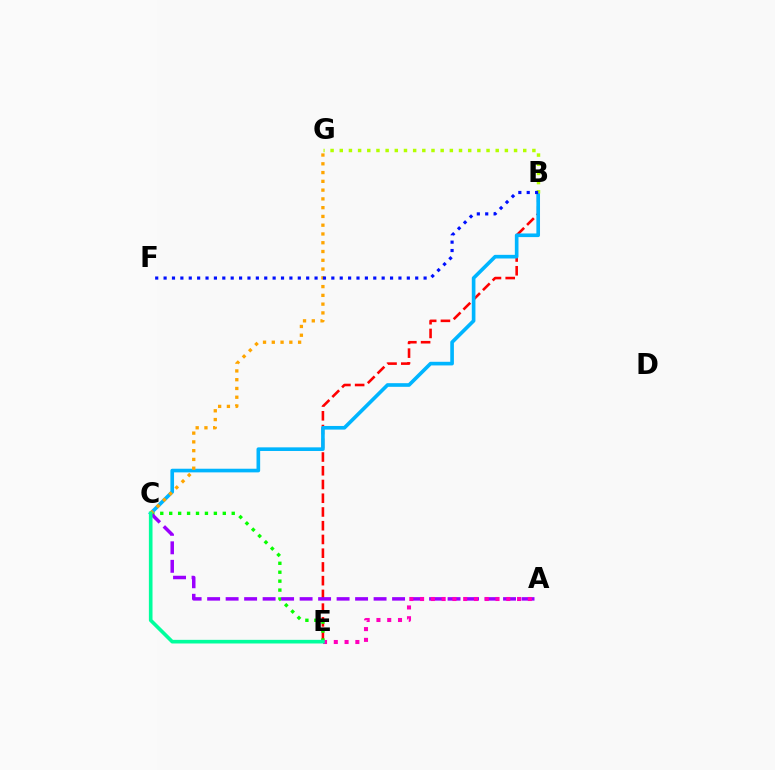{('B', 'E'): [{'color': '#ff0000', 'line_style': 'dashed', 'thickness': 1.87}], ('C', 'E'): [{'color': '#08ff00', 'line_style': 'dotted', 'thickness': 2.43}, {'color': '#00ff9d', 'line_style': 'solid', 'thickness': 2.61}], ('B', 'C'): [{'color': '#00b5ff', 'line_style': 'solid', 'thickness': 2.62}], ('A', 'C'): [{'color': '#9b00ff', 'line_style': 'dashed', 'thickness': 2.51}], ('A', 'E'): [{'color': '#ff00bd', 'line_style': 'dotted', 'thickness': 2.93}], ('C', 'G'): [{'color': '#ffa500', 'line_style': 'dotted', 'thickness': 2.38}], ('B', 'G'): [{'color': '#b3ff00', 'line_style': 'dotted', 'thickness': 2.49}], ('B', 'F'): [{'color': '#0010ff', 'line_style': 'dotted', 'thickness': 2.28}]}